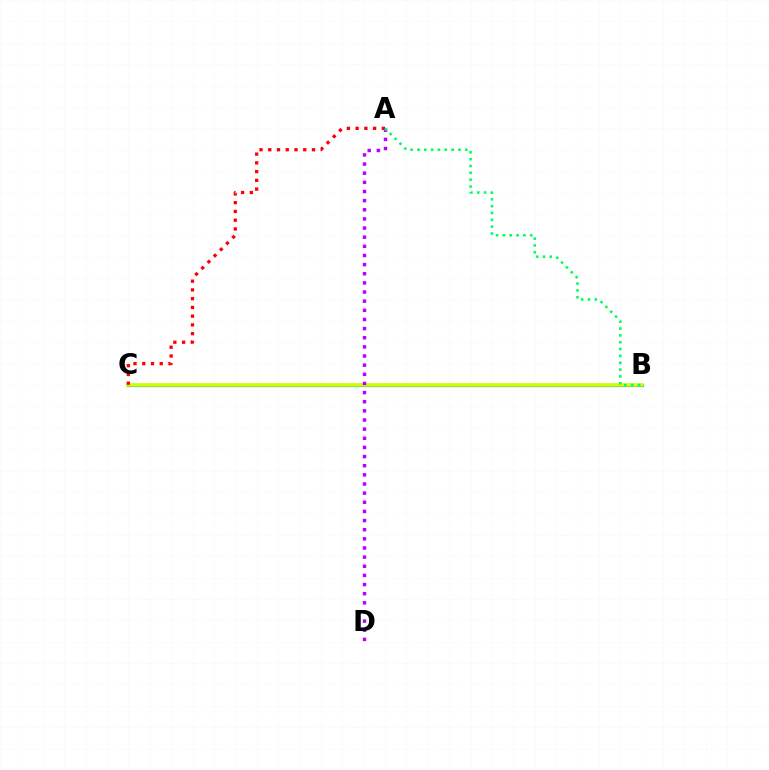{('B', 'C'): [{'color': '#0074ff', 'line_style': 'solid', 'thickness': 2.29}, {'color': '#d1ff00', 'line_style': 'solid', 'thickness': 2.53}], ('A', 'C'): [{'color': '#ff0000', 'line_style': 'dotted', 'thickness': 2.38}], ('A', 'D'): [{'color': '#b900ff', 'line_style': 'dotted', 'thickness': 2.48}], ('A', 'B'): [{'color': '#00ff5c', 'line_style': 'dotted', 'thickness': 1.86}]}